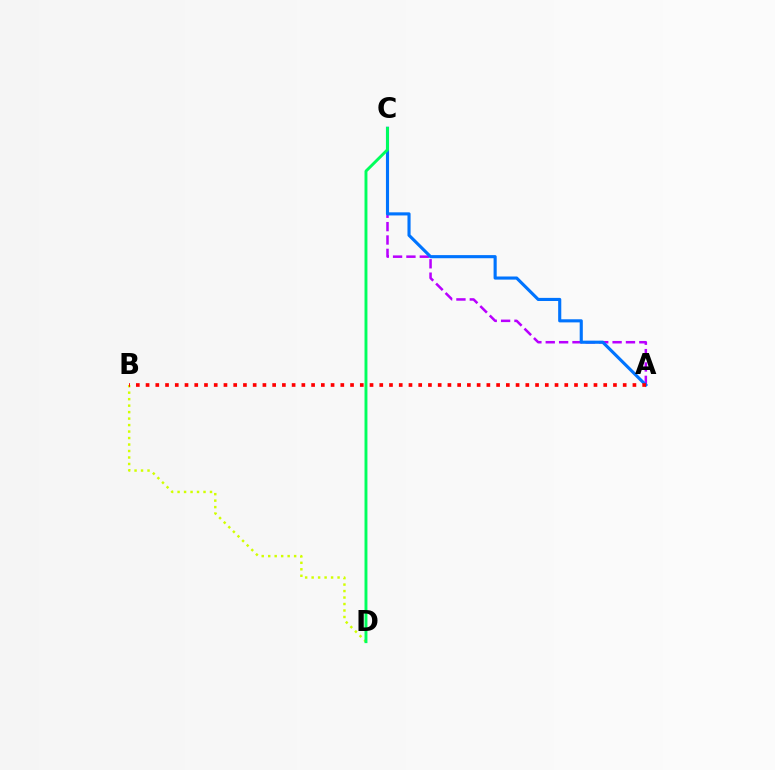{('A', 'C'): [{'color': '#b900ff', 'line_style': 'dashed', 'thickness': 1.82}, {'color': '#0074ff', 'line_style': 'solid', 'thickness': 2.25}], ('B', 'D'): [{'color': '#d1ff00', 'line_style': 'dotted', 'thickness': 1.76}], ('A', 'B'): [{'color': '#ff0000', 'line_style': 'dotted', 'thickness': 2.65}], ('C', 'D'): [{'color': '#00ff5c', 'line_style': 'solid', 'thickness': 2.1}]}